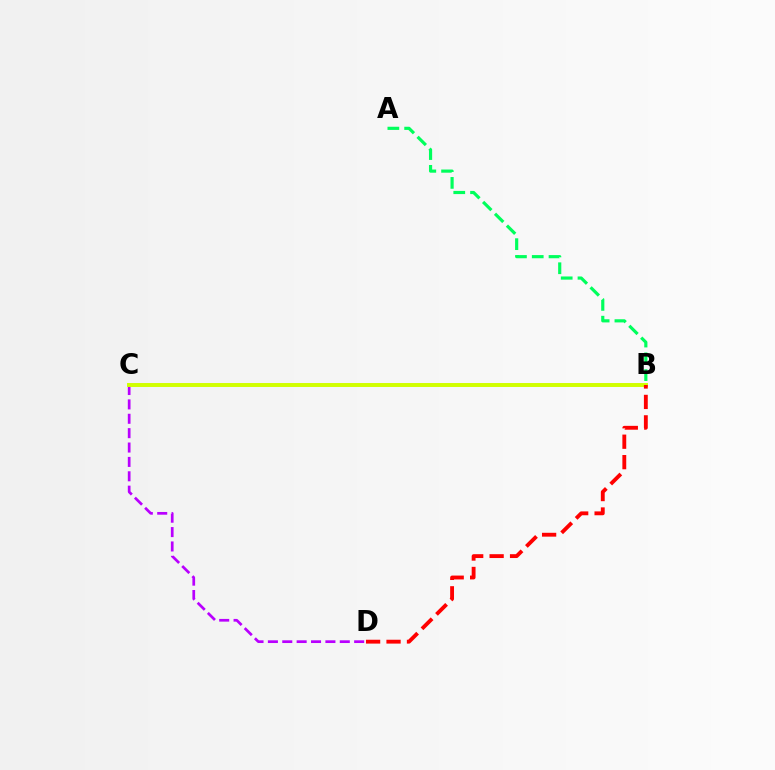{('C', 'D'): [{'color': '#b900ff', 'line_style': 'dashed', 'thickness': 1.95}], ('B', 'C'): [{'color': '#0074ff', 'line_style': 'solid', 'thickness': 1.64}, {'color': '#d1ff00', 'line_style': 'solid', 'thickness': 2.83}], ('A', 'B'): [{'color': '#00ff5c', 'line_style': 'dashed', 'thickness': 2.28}], ('B', 'D'): [{'color': '#ff0000', 'line_style': 'dashed', 'thickness': 2.78}]}